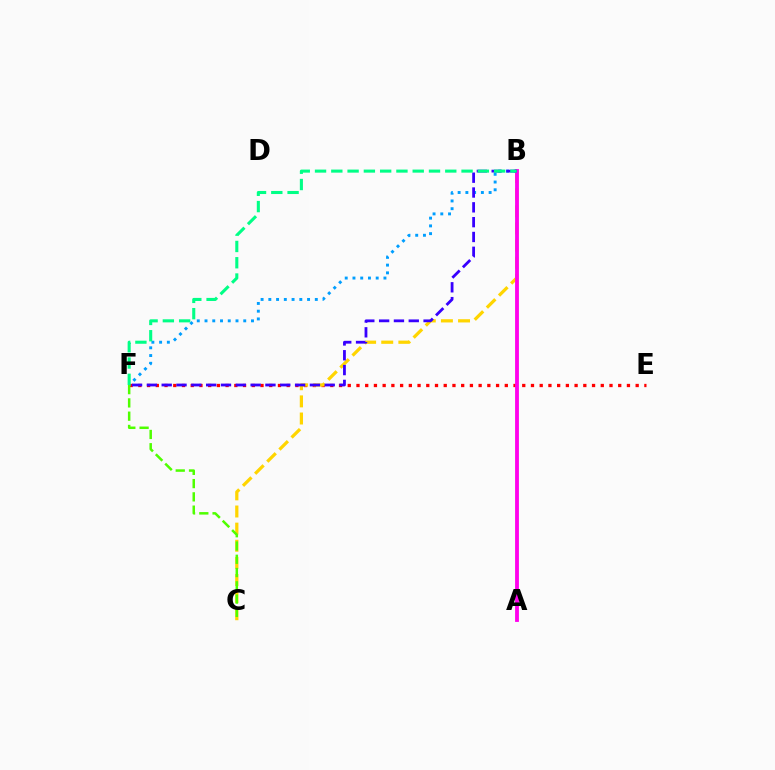{('E', 'F'): [{'color': '#ff0000', 'line_style': 'dotted', 'thickness': 2.37}], ('B', 'C'): [{'color': '#ffd500', 'line_style': 'dashed', 'thickness': 2.33}], ('B', 'F'): [{'color': '#009eff', 'line_style': 'dotted', 'thickness': 2.1}, {'color': '#3700ff', 'line_style': 'dashed', 'thickness': 2.01}, {'color': '#00ff86', 'line_style': 'dashed', 'thickness': 2.21}], ('A', 'B'): [{'color': '#ff00ed', 'line_style': 'solid', 'thickness': 2.76}], ('C', 'F'): [{'color': '#4fff00', 'line_style': 'dashed', 'thickness': 1.8}]}